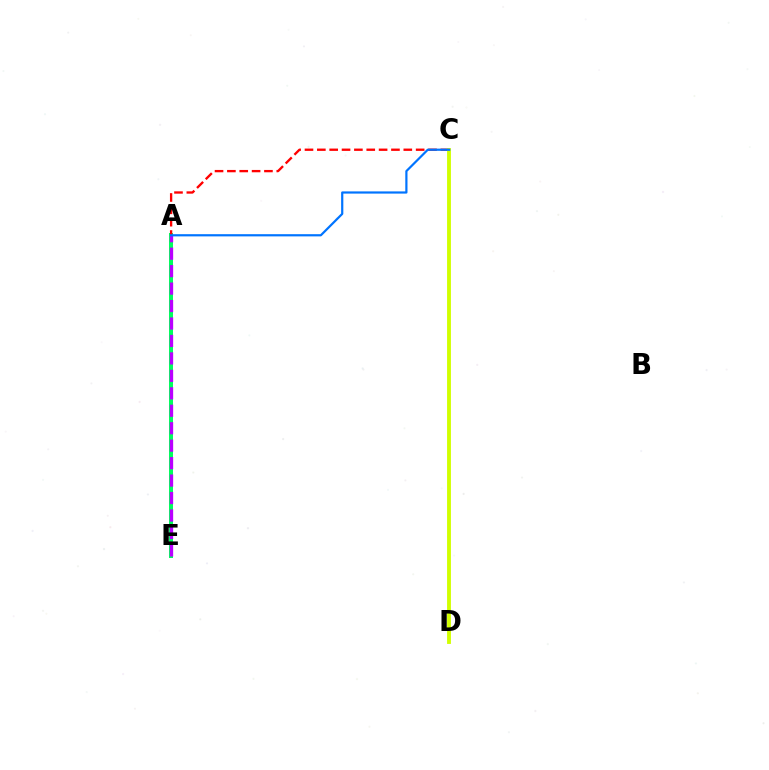{('A', 'E'): [{'color': '#00ff5c', 'line_style': 'solid', 'thickness': 2.89}, {'color': '#b900ff', 'line_style': 'dashed', 'thickness': 2.37}], ('A', 'C'): [{'color': '#ff0000', 'line_style': 'dashed', 'thickness': 1.68}, {'color': '#0074ff', 'line_style': 'solid', 'thickness': 1.59}], ('C', 'D'): [{'color': '#d1ff00', 'line_style': 'solid', 'thickness': 2.78}]}